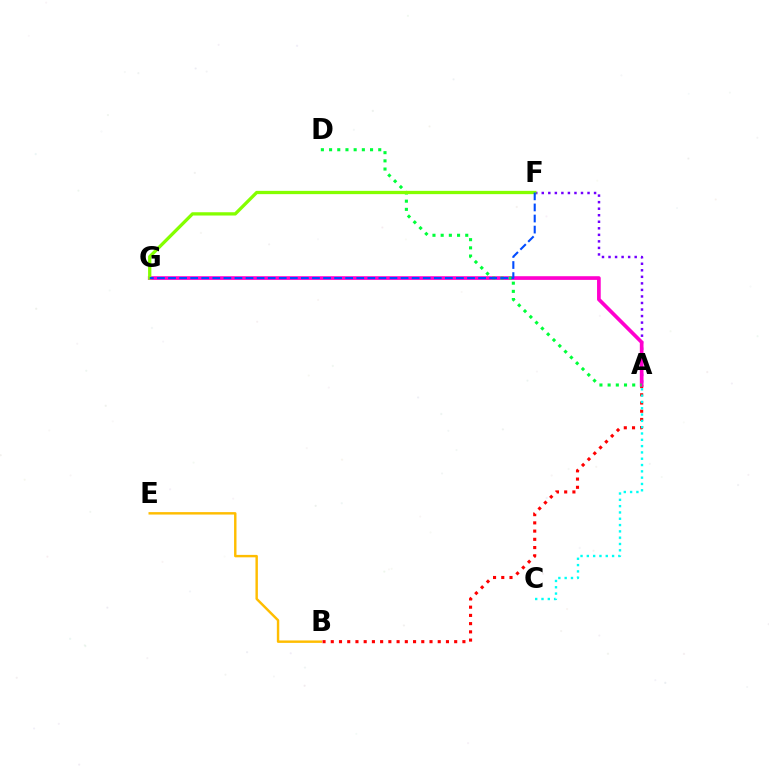{('A', 'F'): [{'color': '#7200ff', 'line_style': 'dotted', 'thickness': 1.78}], ('A', 'B'): [{'color': '#ff0000', 'line_style': 'dotted', 'thickness': 2.24}], ('A', 'G'): [{'color': '#ff00cf', 'line_style': 'solid', 'thickness': 2.65}], ('A', 'D'): [{'color': '#00ff39', 'line_style': 'dotted', 'thickness': 2.23}], ('F', 'G'): [{'color': '#84ff00', 'line_style': 'solid', 'thickness': 2.36}, {'color': '#004bff', 'line_style': 'dashed', 'thickness': 1.5}], ('B', 'E'): [{'color': '#ffbd00', 'line_style': 'solid', 'thickness': 1.75}], ('A', 'C'): [{'color': '#00fff6', 'line_style': 'dotted', 'thickness': 1.71}]}